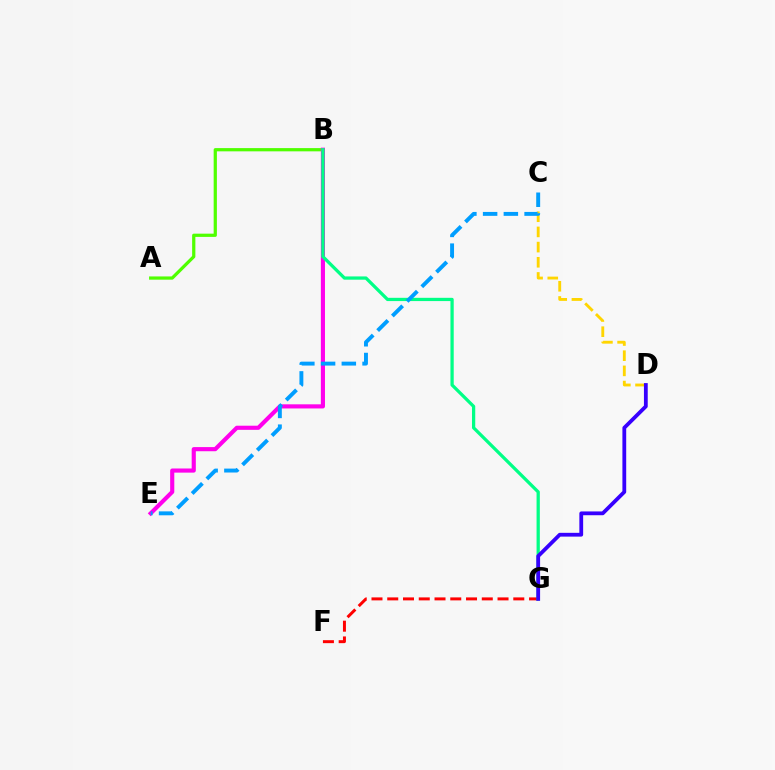{('A', 'B'): [{'color': '#4fff00', 'line_style': 'solid', 'thickness': 2.33}], ('B', 'E'): [{'color': '#ff00ed', 'line_style': 'solid', 'thickness': 2.98}], ('F', 'G'): [{'color': '#ff0000', 'line_style': 'dashed', 'thickness': 2.14}], ('B', 'G'): [{'color': '#00ff86', 'line_style': 'solid', 'thickness': 2.35}], ('C', 'D'): [{'color': '#ffd500', 'line_style': 'dashed', 'thickness': 2.06}], ('D', 'G'): [{'color': '#3700ff', 'line_style': 'solid', 'thickness': 2.73}], ('C', 'E'): [{'color': '#009eff', 'line_style': 'dashed', 'thickness': 2.82}]}